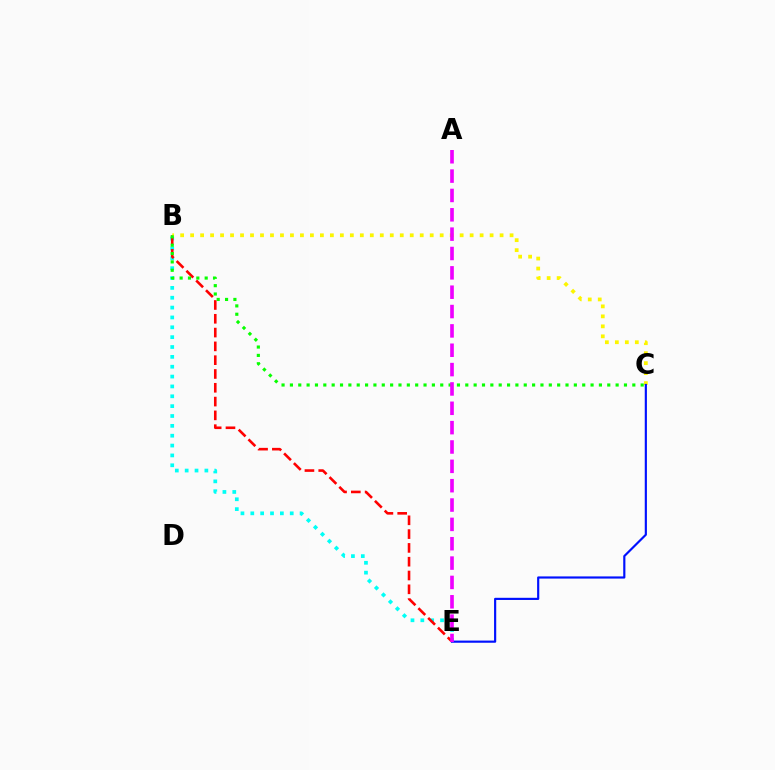{('B', 'E'): [{'color': '#00fff6', 'line_style': 'dotted', 'thickness': 2.68}, {'color': '#ff0000', 'line_style': 'dashed', 'thickness': 1.87}], ('B', 'C'): [{'color': '#fcf500', 'line_style': 'dotted', 'thickness': 2.71}, {'color': '#08ff00', 'line_style': 'dotted', 'thickness': 2.27}], ('C', 'E'): [{'color': '#0010ff', 'line_style': 'solid', 'thickness': 1.56}], ('A', 'E'): [{'color': '#ee00ff', 'line_style': 'dashed', 'thickness': 2.63}]}